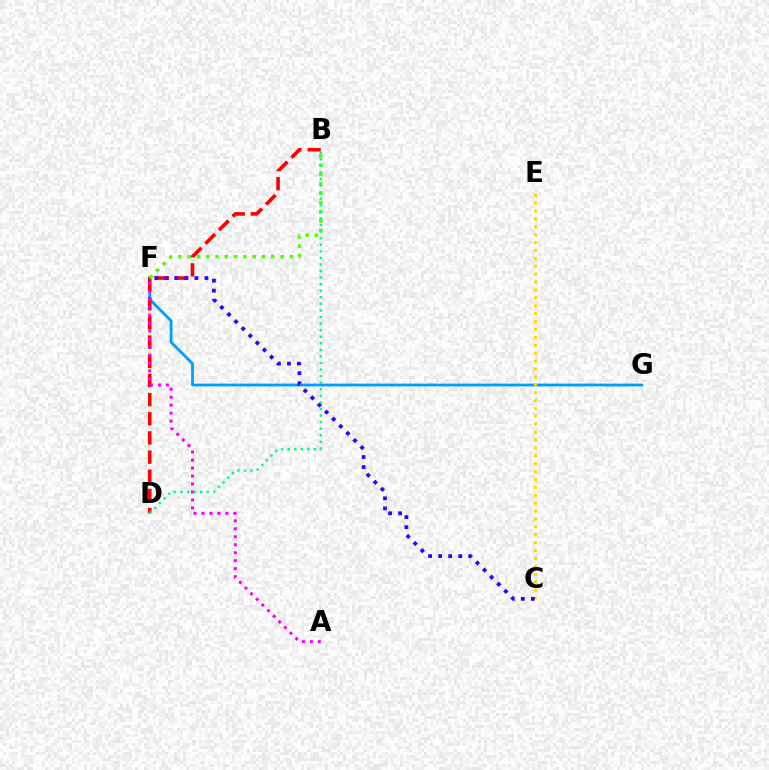{('F', 'G'): [{'color': '#009eff', 'line_style': 'solid', 'thickness': 2.0}], ('B', 'D'): [{'color': '#ff0000', 'line_style': 'dashed', 'thickness': 2.6}, {'color': '#00ff86', 'line_style': 'dotted', 'thickness': 1.79}], ('C', 'E'): [{'color': '#ffd500', 'line_style': 'dotted', 'thickness': 2.15}], ('C', 'F'): [{'color': '#3700ff', 'line_style': 'dotted', 'thickness': 2.73}], ('A', 'F'): [{'color': '#ff00ed', 'line_style': 'dotted', 'thickness': 2.16}], ('B', 'F'): [{'color': '#4fff00', 'line_style': 'dotted', 'thickness': 2.53}]}